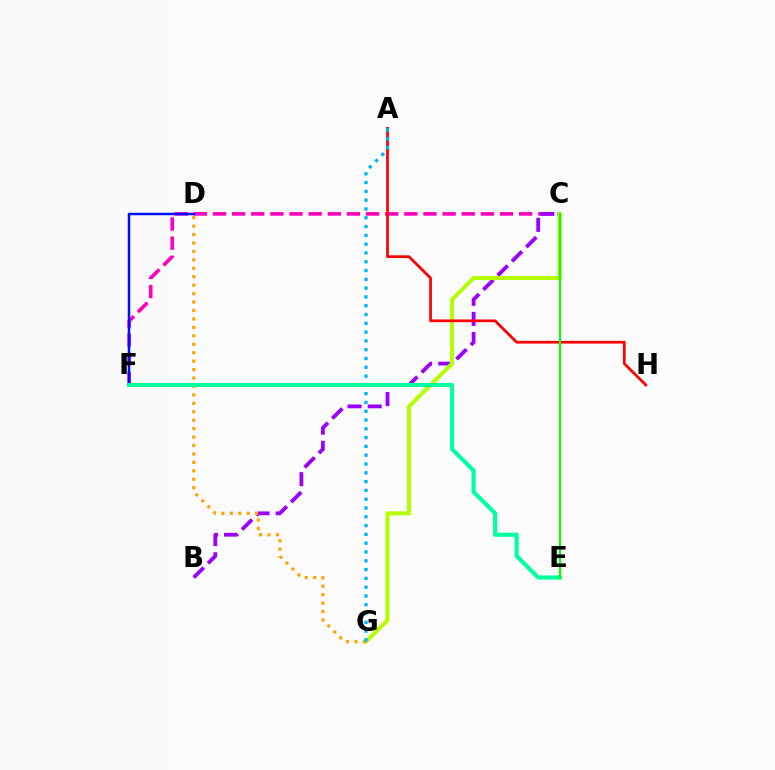{('C', 'F'): [{'color': '#ff00bd', 'line_style': 'dashed', 'thickness': 2.6}], ('D', 'F'): [{'color': '#0010ff', 'line_style': 'solid', 'thickness': 1.79}], ('B', 'C'): [{'color': '#9b00ff', 'line_style': 'dashed', 'thickness': 2.74}], ('C', 'G'): [{'color': '#b3ff00', 'line_style': 'solid', 'thickness': 2.9}], ('D', 'G'): [{'color': '#ffa500', 'line_style': 'dotted', 'thickness': 2.29}], ('A', 'H'): [{'color': '#ff0000', 'line_style': 'solid', 'thickness': 1.97}], ('A', 'G'): [{'color': '#00b5ff', 'line_style': 'dotted', 'thickness': 2.39}], ('E', 'F'): [{'color': '#00ff9d', 'line_style': 'solid', 'thickness': 2.97}], ('C', 'E'): [{'color': '#08ff00', 'line_style': 'solid', 'thickness': 1.54}]}